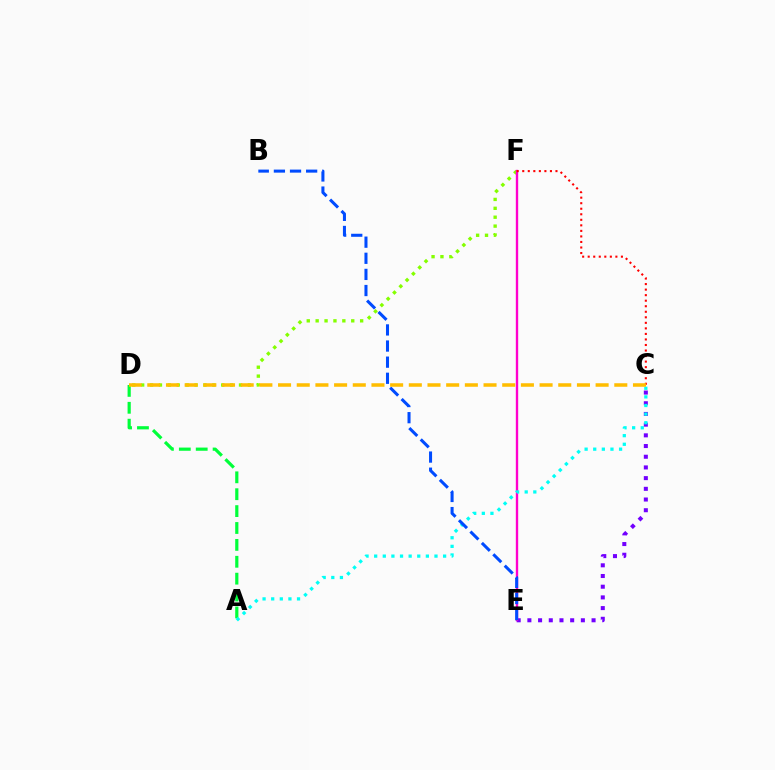{('A', 'D'): [{'color': '#00ff39', 'line_style': 'dashed', 'thickness': 2.29}], ('D', 'F'): [{'color': '#84ff00', 'line_style': 'dotted', 'thickness': 2.42}], ('C', 'E'): [{'color': '#7200ff', 'line_style': 'dotted', 'thickness': 2.91}], ('E', 'F'): [{'color': '#ff00cf', 'line_style': 'solid', 'thickness': 1.7}], ('A', 'C'): [{'color': '#00fff6', 'line_style': 'dotted', 'thickness': 2.34}], ('B', 'E'): [{'color': '#004bff', 'line_style': 'dashed', 'thickness': 2.19}], ('C', 'F'): [{'color': '#ff0000', 'line_style': 'dotted', 'thickness': 1.5}], ('C', 'D'): [{'color': '#ffbd00', 'line_style': 'dashed', 'thickness': 2.54}]}